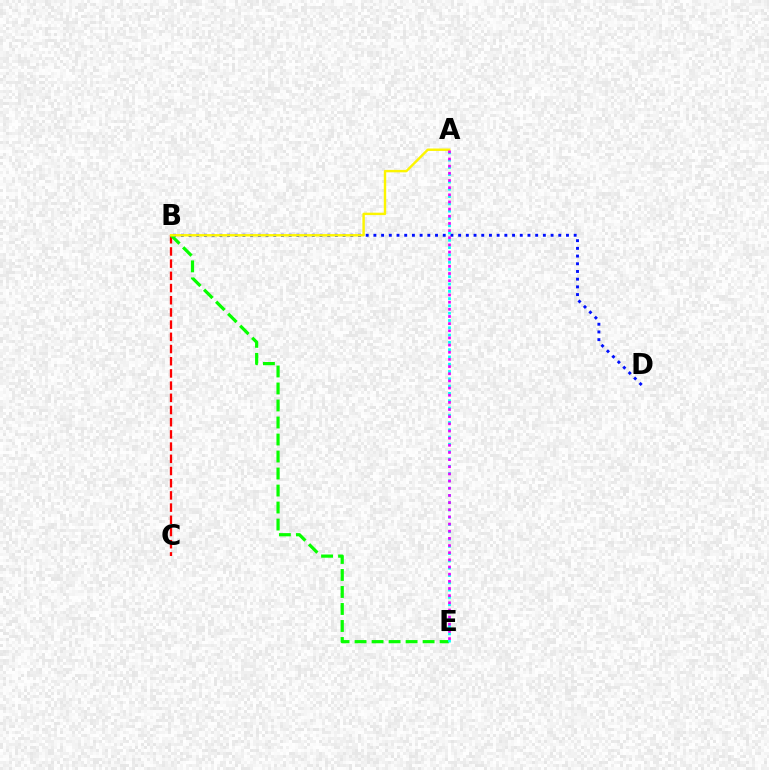{('B', 'C'): [{'color': '#ff0000', 'line_style': 'dashed', 'thickness': 1.66}], ('B', 'D'): [{'color': '#0010ff', 'line_style': 'dotted', 'thickness': 2.09}], ('B', 'E'): [{'color': '#08ff00', 'line_style': 'dashed', 'thickness': 2.31}], ('A', 'E'): [{'color': '#00fff6', 'line_style': 'dotted', 'thickness': 1.98}, {'color': '#ee00ff', 'line_style': 'dotted', 'thickness': 1.94}], ('A', 'B'): [{'color': '#fcf500', 'line_style': 'solid', 'thickness': 1.75}]}